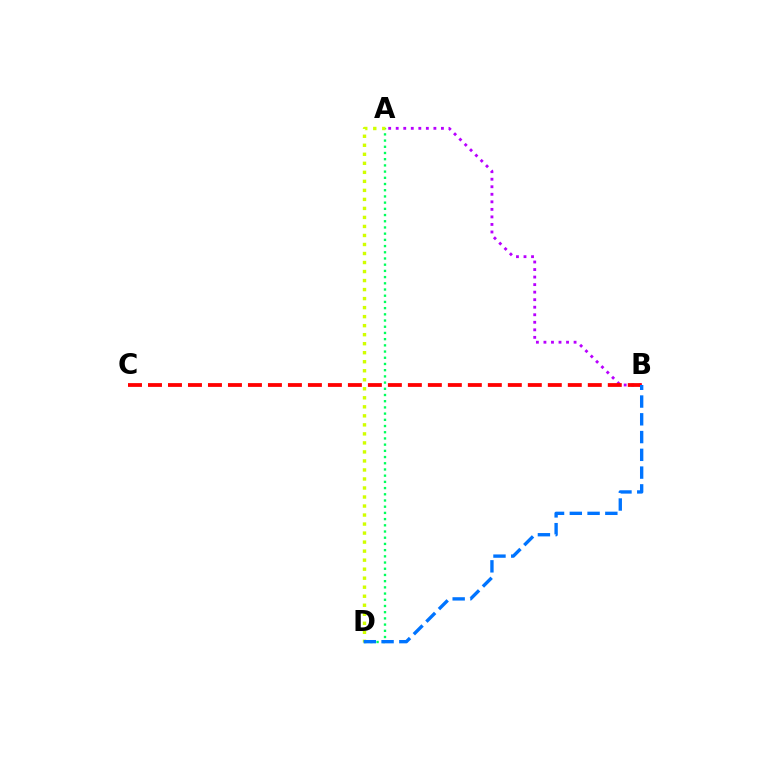{('A', 'B'): [{'color': '#b900ff', 'line_style': 'dotted', 'thickness': 2.05}], ('A', 'D'): [{'color': '#00ff5c', 'line_style': 'dotted', 'thickness': 1.69}, {'color': '#d1ff00', 'line_style': 'dotted', 'thickness': 2.45}], ('B', 'C'): [{'color': '#ff0000', 'line_style': 'dashed', 'thickness': 2.72}], ('B', 'D'): [{'color': '#0074ff', 'line_style': 'dashed', 'thickness': 2.41}]}